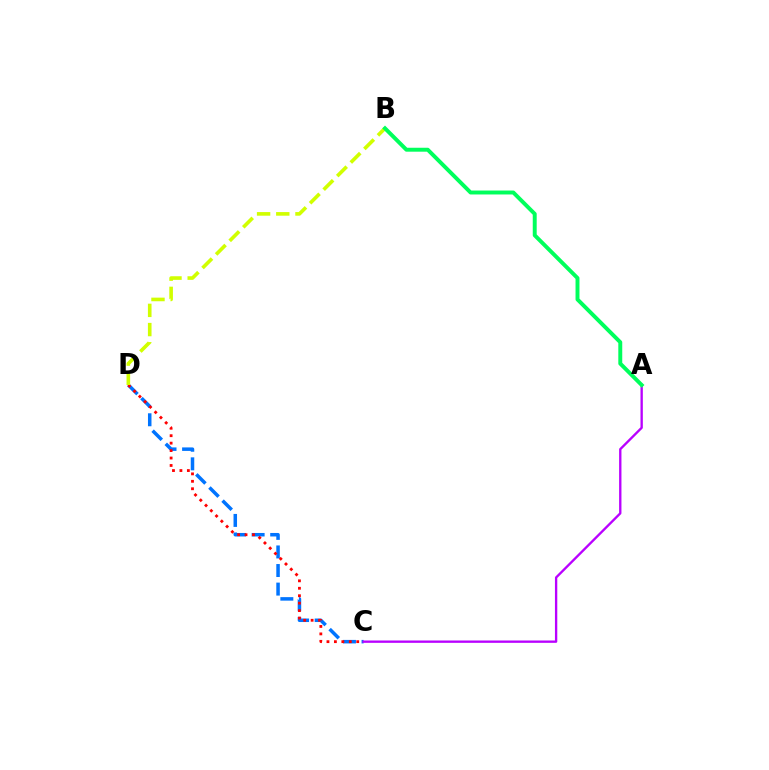{('C', 'D'): [{'color': '#0074ff', 'line_style': 'dashed', 'thickness': 2.52}, {'color': '#ff0000', 'line_style': 'dotted', 'thickness': 2.02}], ('A', 'C'): [{'color': '#b900ff', 'line_style': 'solid', 'thickness': 1.69}], ('B', 'D'): [{'color': '#d1ff00', 'line_style': 'dashed', 'thickness': 2.61}], ('A', 'B'): [{'color': '#00ff5c', 'line_style': 'solid', 'thickness': 2.83}]}